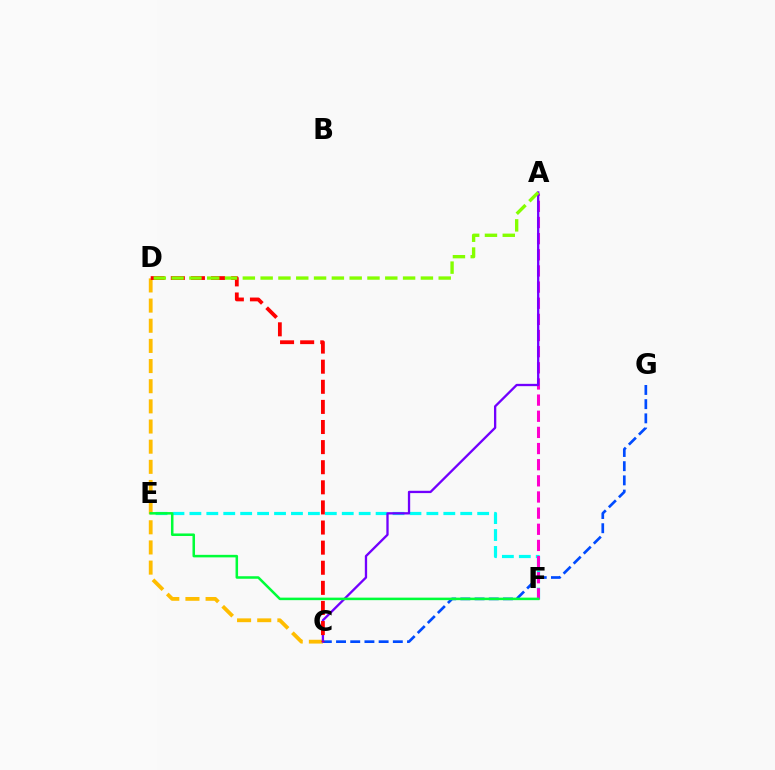{('C', 'G'): [{'color': '#004bff', 'line_style': 'dashed', 'thickness': 1.93}], ('E', 'F'): [{'color': '#00fff6', 'line_style': 'dashed', 'thickness': 2.3}, {'color': '#00ff39', 'line_style': 'solid', 'thickness': 1.82}], ('C', 'D'): [{'color': '#ffbd00', 'line_style': 'dashed', 'thickness': 2.74}, {'color': '#ff0000', 'line_style': 'dashed', 'thickness': 2.73}], ('A', 'F'): [{'color': '#ff00cf', 'line_style': 'dashed', 'thickness': 2.19}], ('A', 'C'): [{'color': '#7200ff', 'line_style': 'solid', 'thickness': 1.67}], ('A', 'D'): [{'color': '#84ff00', 'line_style': 'dashed', 'thickness': 2.42}]}